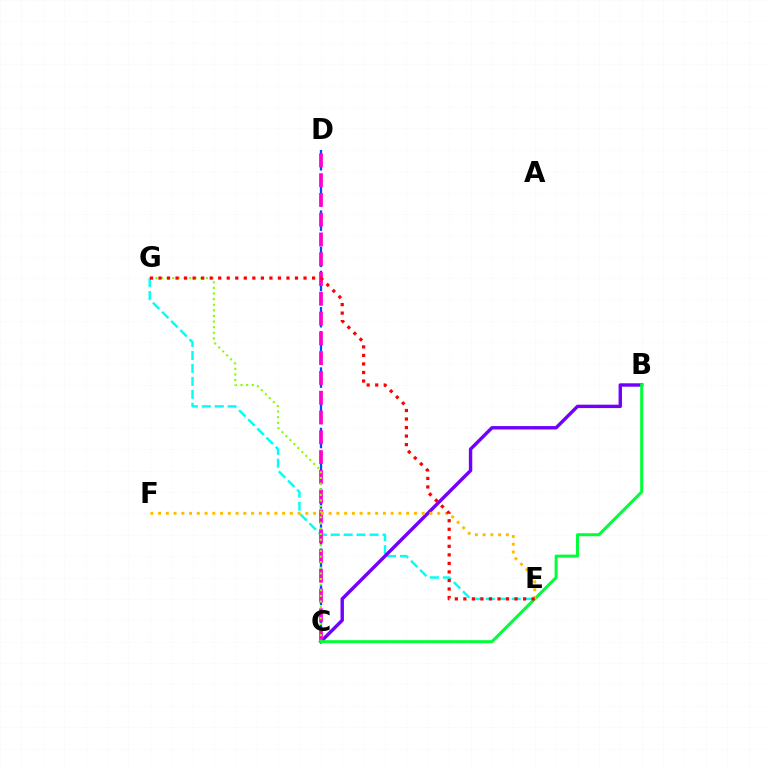{('E', 'G'): [{'color': '#00fff6', 'line_style': 'dashed', 'thickness': 1.76}, {'color': '#ff0000', 'line_style': 'dotted', 'thickness': 2.32}], ('B', 'C'): [{'color': '#7200ff', 'line_style': 'solid', 'thickness': 2.45}, {'color': '#00ff39', 'line_style': 'solid', 'thickness': 2.14}], ('C', 'D'): [{'color': '#004bff', 'line_style': 'dashed', 'thickness': 1.64}, {'color': '#ff00cf', 'line_style': 'dashed', 'thickness': 2.69}], ('C', 'G'): [{'color': '#84ff00', 'line_style': 'dotted', 'thickness': 1.52}], ('E', 'F'): [{'color': '#ffbd00', 'line_style': 'dotted', 'thickness': 2.11}]}